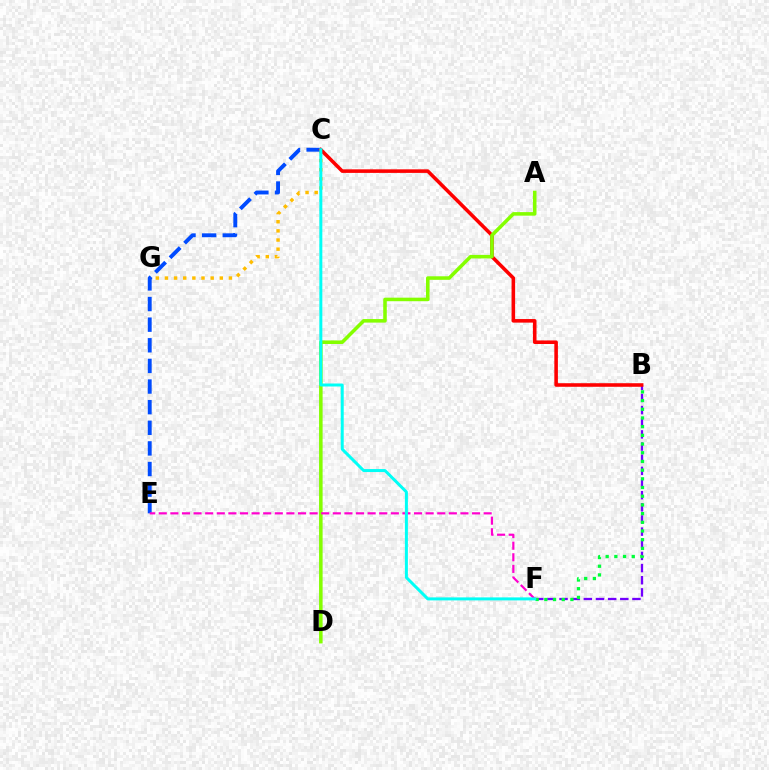{('B', 'F'): [{'color': '#7200ff', 'line_style': 'dashed', 'thickness': 1.65}, {'color': '#00ff39', 'line_style': 'dotted', 'thickness': 2.36}], ('C', 'G'): [{'color': '#ffbd00', 'line_style': 'dotted', 'thickness': 2.48}], ('C', 'E'): [{'color': '#004bff', 'line_style': 'dashed', 'thickness': 2.8}], ('B', 'C'): [{'color': '#ff0000', 'line_style': 'solid', 'thickness': 2.57}], ('A', 'D'): [{'color': '#84ff00', 'line_style': 'solid', 'thickness': 2.55}], ('E', 'F'): [{'color': '#ff00cf', 'line_style': 'dashed', 'thickness': 1.58}], ('C', 'F'): [{'color': '#00fff6', 'line_style': 'solid', 'thickness': 2.15}]}